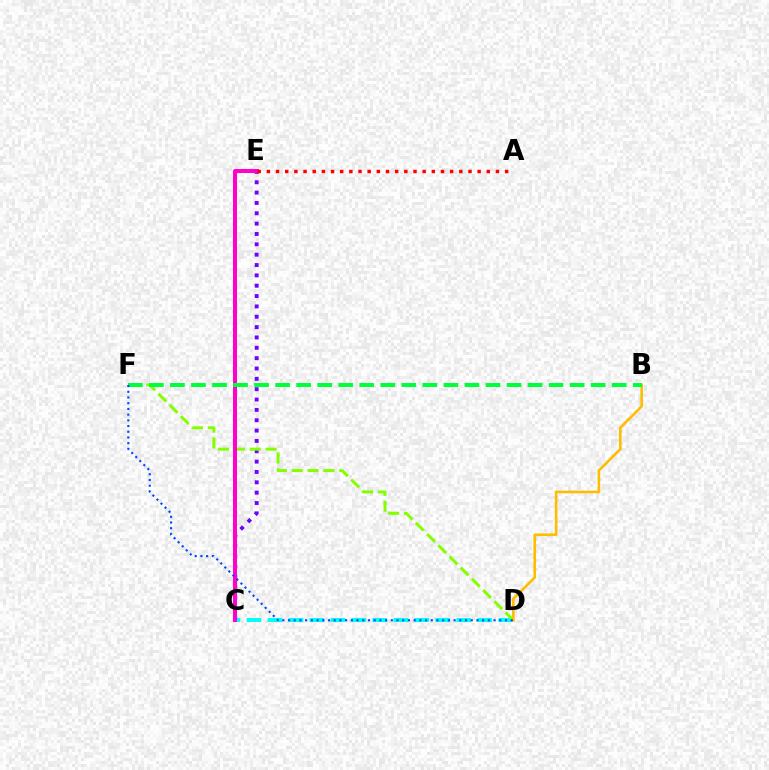{('C', 'E'): [{'color': '#7200ff', 'line_style': 'dotted', 'thickness': 2.81}, {'color': '#ff00cf', 'line_style': 'solid', 'thickness': 2.87}], ('C', 'D'): [{'color': '#00fff6', 'line_style': 'dashed', 'thickness': 2.85}], ('D', 'F'): [{'color': '#84ff00', 'line_style': 'dashed', 'thickness': 2.15}, {'color': '#004bff', 'line_style': 'dotted', 'thickness': 1.55}], ('B', 'D'): [{'color': '#ffbd00', 'line_style': 'solid', 'thickness': 1.89}], ('A', 'E'): [{'color': '#ff0000', 'line_style': 'dotted', 'thickness': 2.49}], ('B', 'F'): [{'color': '#00ff39', 'line_style': 'dashed', 'thickness': 2.86}]}